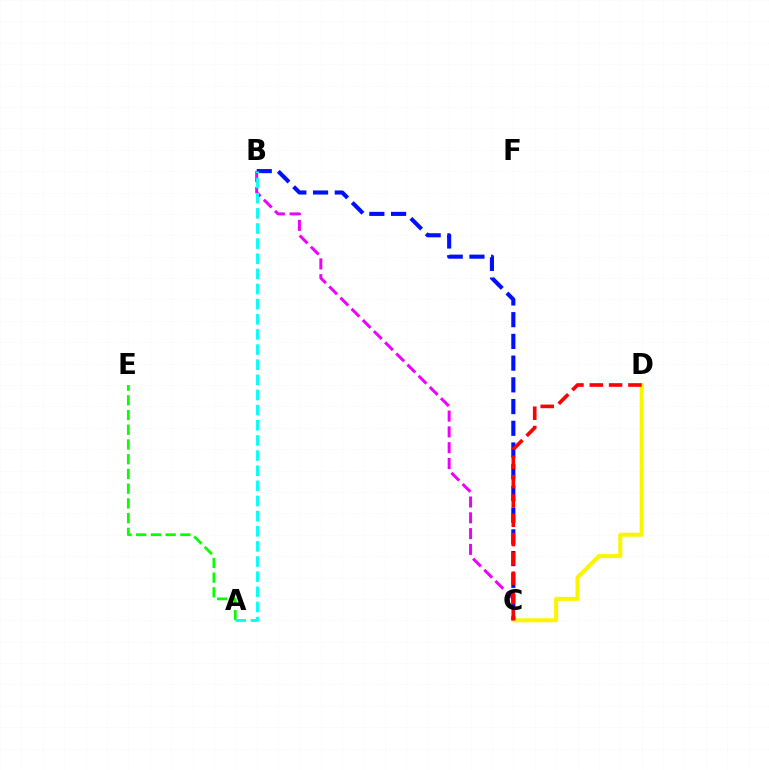{('C', 'D'): [{'color': '#fcf500', 'line_style': 'solid', 'thickness': 2.91}, {'color': '#ff0000', 'line_style': 'dashed', 'thickness': 2.62}], ('A', 'E'): [{'color': '#08ff00', 'line_style': 'dashed', 'thickness': 2.0}], ('B', 'C'): [{'color': '#ee00ff', 'line_style': 'dashed', 'thickness': 2.15}, {'color': '#0010ff', 'line_style': 'dashed', 'thickness': 2.95}], ('A', 'B'): [{'color': '#00fff6', 'line_style': 'dashed', 'thickness': 2.06}]}